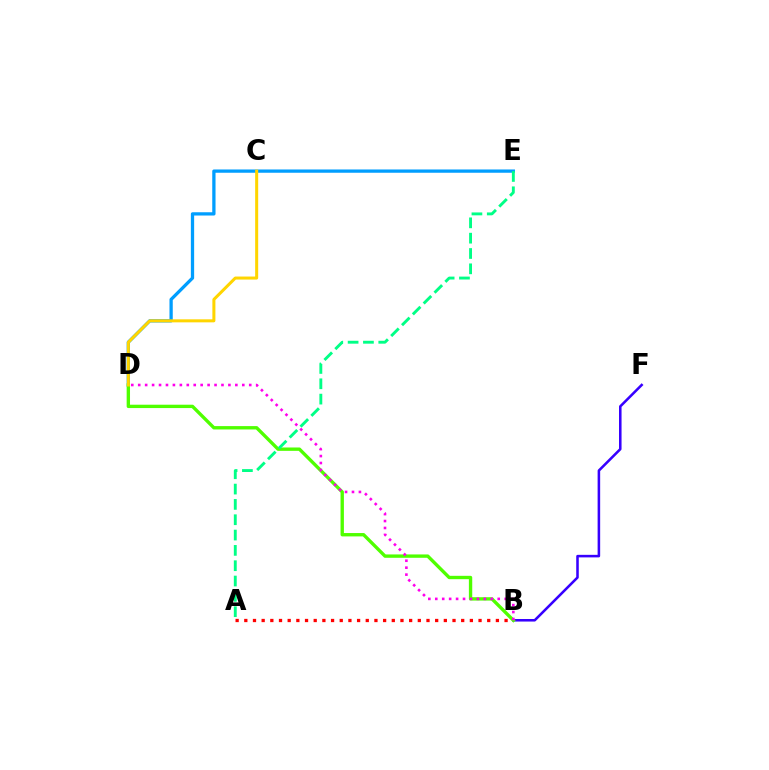{('A', 'B'): [{'color': '#ff0000', 'line_style': 'dotted', 'thickness': 2.36}], ('D', 'E'): [{'color': '#009eff', 'line_style': 'solid', 'thickness': 2.36}], ('B', 'F'): [{'color': '#3700ff', 'line_style': 'solid', 'thickness': 1.84}], ('B', 'D'): [{'color': '#4fff00', 'line_style': 'solid', 'thickness': 2.42}, {'color': '#ff00ed', 'line_style': 'dotted', 'thickness': 1.89}], ('C', 'D'): [{'color': '#ffd500', 'line_style': 'solid', 'thickness': 2.18}], ('A', 'E'): [{'color': '#00ff86', 'line_style': 'dashed', 'thickness': 2.08}]}